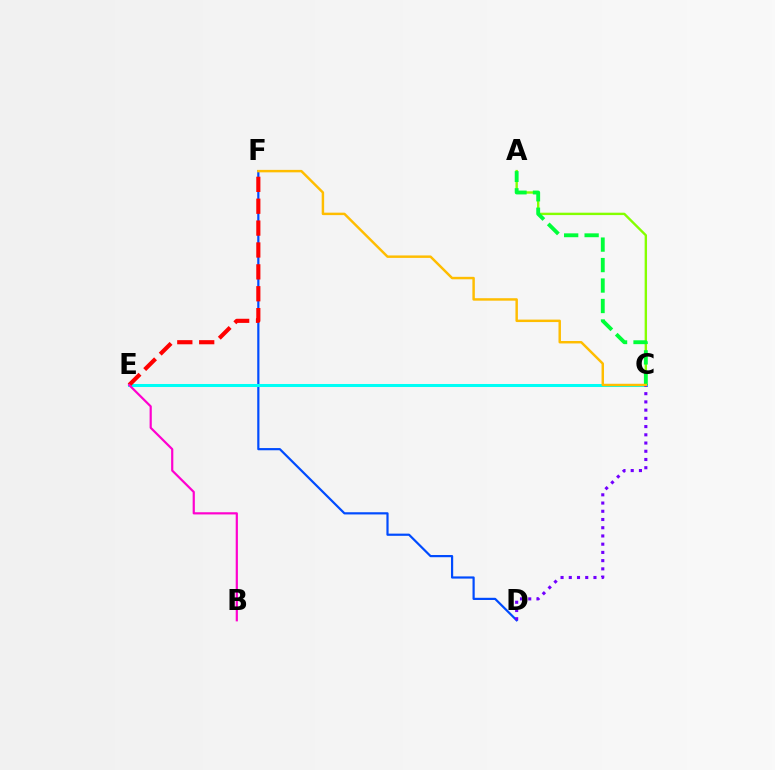{('D', 'F'): [{'color': '#004bff', 'line_style': 'solid', 'thickness': 1.58}], ('C', 'E'): [{'color': '#00fff6', 'line_style': 'solid', 'thickness': 2.17}], ('A', 'C'): [{'color': '#84ff00', 'line_style': 'solid', 'thickness': 1.72}, {'color': '#00ff39', 'line_style': 'dashed', 'thickness': 2.78}], ('C', 'D'): [{'color': '#7200ff', 'line_style': 'dotted', 'thickness': 2.24}], ('E', 'F'): [{'color': '#ff0000', 'line_style': 'dashed', 'thickness': 2.97}], ('C', 'F'): [{'color': '#ffbd00', 'line_style': 'solid', 'thickness': 1.77}], ('B', 'E'): [{'color': '#ff00cf', 'line_style': 'solid', 'thickness': 1.58}]}